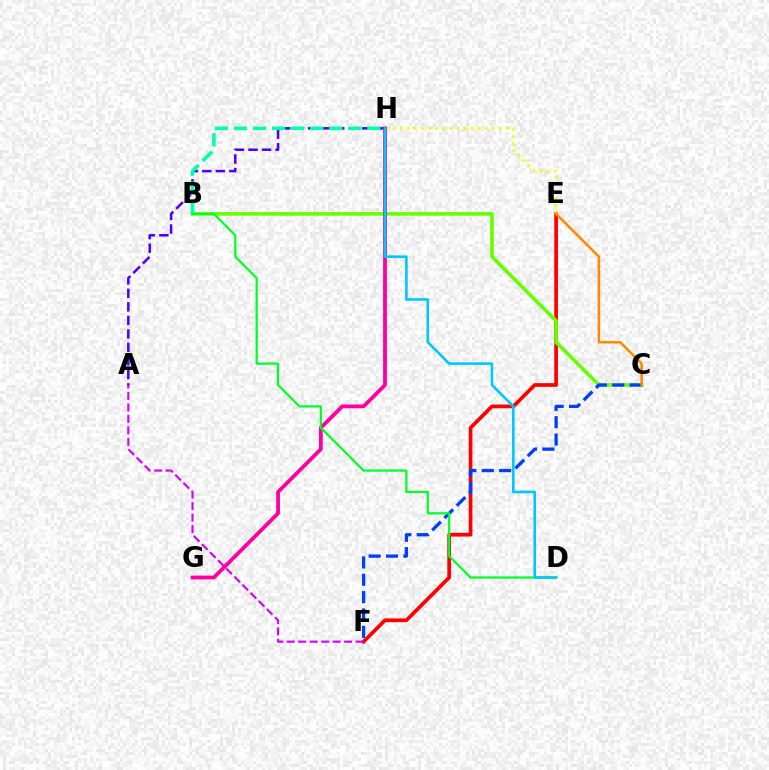{('E', 'F'): [{'color': '#ff0000', 'line_style': 'solid', 'thickness': 2.67}], ('A', 'H'): [{'color': '#4f00ff', 'line_style': 'dashed', 'thickness': 1.84}], ('B', 'C'): [{'color': '#66ff00', 'line_style': 'solid', 'thickness': 2.6}], ('E', 'H'): [{'color': '#eeff00', 'line_style': 'dotted', 'thickness': 1.92}], ('B', 'H'): [{'color': '#00ffaf', 'line_style': 'dashed', 'thickness': 2.59}], ('C', 'F'): [{'color': '#003fff', 'line_style': 'dashed', 'thickness': 2.36}], ('C', 'E'): [{'color': '#ff8800', 'line_style': 'solid', 'thickness': 1.82}], ('G', 'H'): [{'color': '#ff00a0', 'line_style': 'solid', 'thickness': 2.73}], ('B', 'D'): [{'color': '#00ff27', 'line_style': 'solid', 'thickness': 1.59}], ('D', 'H'): [{'color': '#00c7ff', 'line_style': 'solid', 'thickness': 1.87}], ('A', 'F'): [{'color': '#d600ff', 'line_style': 'dashed', 'thickness': 1.56}]}